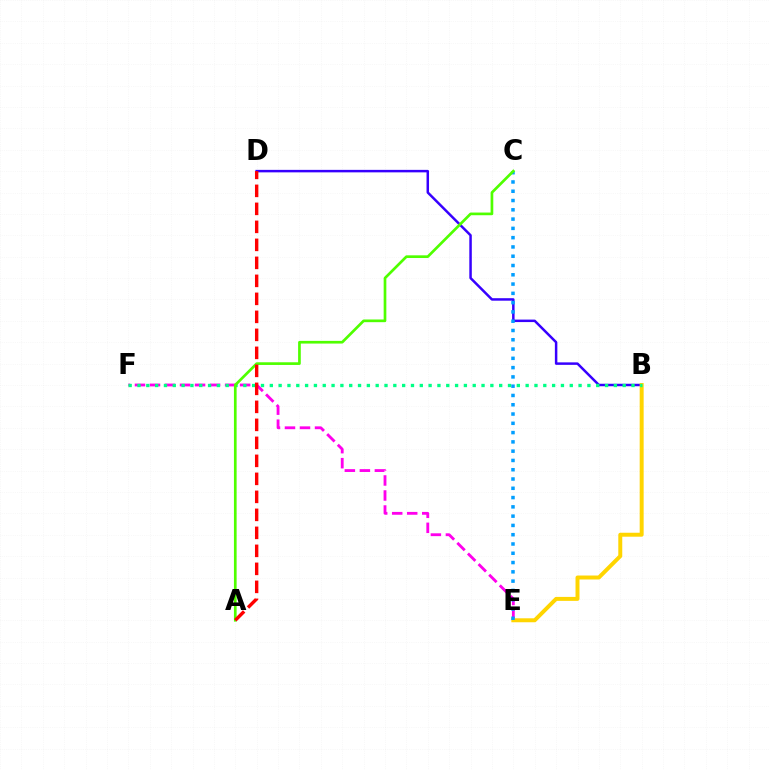{('E', 'F'): [{'color': '#ff00ed', 'line_style': 'dashed', 'thickness': 2.04}], ('B', 'D'): [{'color': '#3700ff', 'line_style': 'solid', 'thickness': 1.79}], ('B', 'E'): [{'color': '#ffd500', 'line_style': 'solid', 'thickness': 2.85}], ('B', 'F'): [{'color': '#00ff86', 'line_style': 'dotted', 'thickness': 2.4}], ('C', 'E'): [{'color': '#009eff', 'line_style': 'dotted', 'thickness': 2.52}], ('A', 'C'): [{'color': '#4fff00', 'line_style': 'solid', 'thickness': 1.93}], ('A', 'D'): [{'color': '#ff0000', 'line_style': 'dashed', 'thickness': 2.45}]}